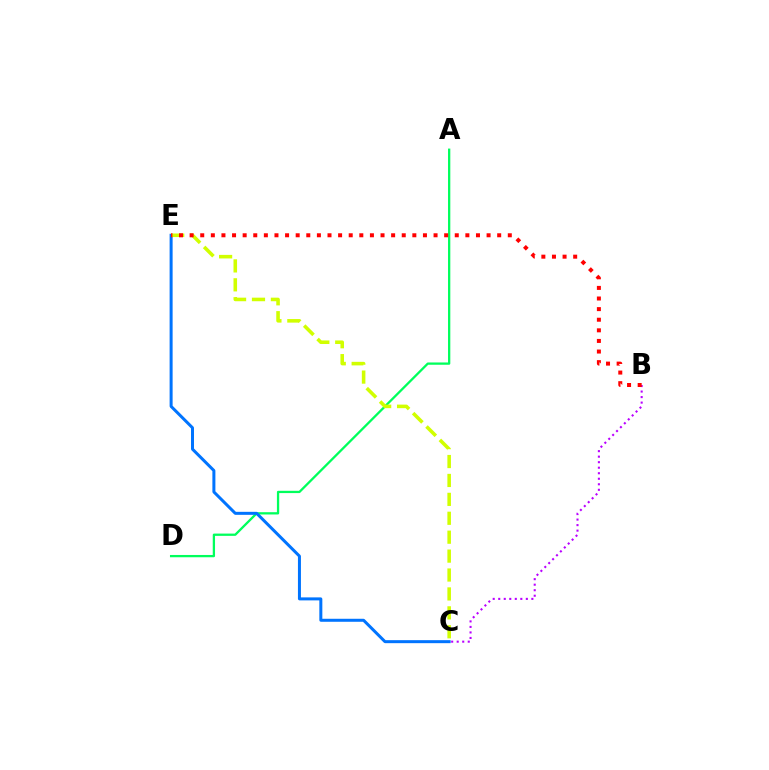{('B', 'C'): [{'color': '#b900ff', 'line_style': 'dotted', 'thickness': 1.5}], ('A', 'D'): [{'color': '#00ff5c', 'line_style': 'solid', 'thickness': 1.65}], ('C', 'E'): [{'color': '#0074ff', 'line_style': 'solid', 'thickness': 2.16}, {'color': '#d1ff00', 'line_style': 'dashed', 'thickness': 2.57}], ('B', 'E'): [{'color': '#ff0000', 'line_style': 'dotted', 'thickness': 2.88}]}